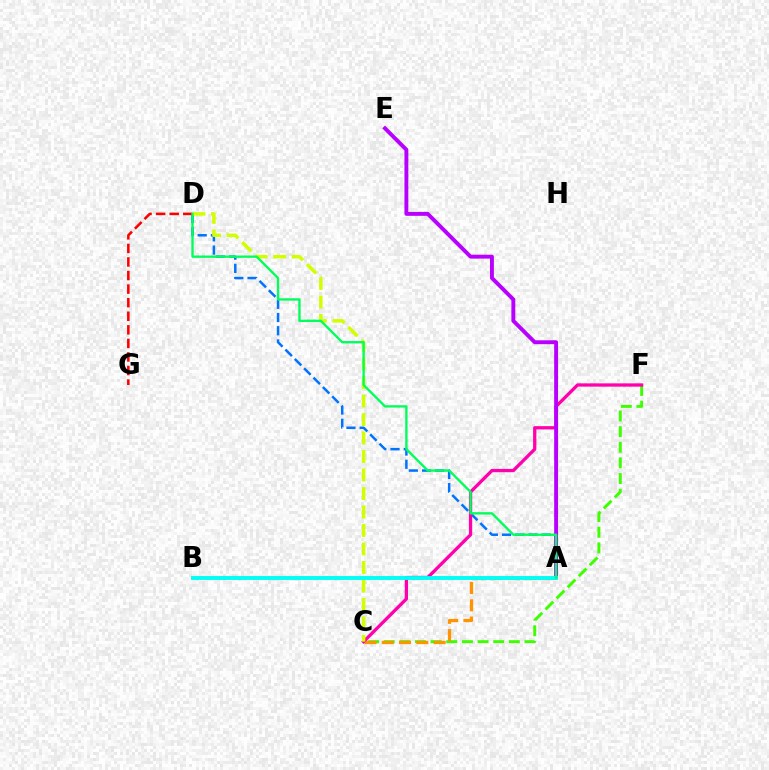{('A', 'D'): [{'color': '#0074ff', 'line_style': 'dashed', 'thickness': 1.8}, {'color': '#00ff5c', 'line_style': 'solid', 'thickness': 1.69}], ('C', 'F'): [{'color': '#3dff00', 'line_style': 'dashed', 'thickness': 2.12}, {'color': '#ff00ac', 'line_style': 'solid', 'thickness': 2.36}], ('A', 'C'): [{'color': '#ff9400', 'line_style': 'dashed', 'thickness': 2.35}], ('A', 'B'): [{'color': '#2500ff', 'line_style': 'solid', 'thickness': 1.67}, {'color': '#00fff6', 'line_style': 'solid', 'thickness': 2.77}], ('A', 'E'): [{'color': '#b900ff', 'line_style': 'solid', 'thickness': 2.81}], ('D', 'G'): [{'color': '#ff0000', 'line_style': 'dashed', 'thickness': 1.84}], ('C', 'D'): [{'color': '#d1ff00', 'line_style': 'dashed', 'thickness': 2.51}]}